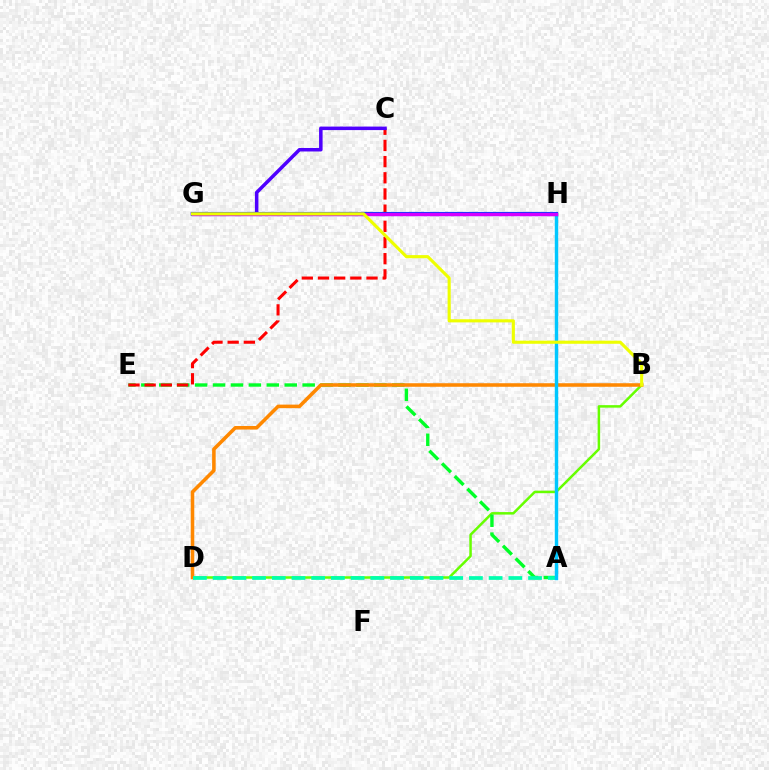{('B', 'D'): [{'color': '#66ff00', 'line_style': 'solid', 'thickness': 1.8}, {'color': '#ff8800', 'line_style': 'solid', 'thickness': 2.56}], ('A', 'E'): [{'color': '#00ff27', 'line_style': 'dashed', 'thickness': 2.44}], ('C', 'E'): [{'color': '#ff0000', 'line_style': 'dashed', 'thickness': 2.2}], ('A', 'H'): [{'color': '#ff00a0', 'line_style': 'solid', 'thickness': 2.03}, {'color': '#00c7ff', 'line_style': 'solid', 'thickness': 2.46}], ('A', 'D'): [{'color': '#00ffaf', 'line_style': 'dashed', 'thickness': 2.68}], ('C', 'G'): [{'color': '#4f00ff', 'line_style': 'solid', 'thickness': 2.53}], ('G', 'H'): [{'color': '#003fff', 'line_style': 'solid', 'thickness': 3.0}, {'color': '#d600ff', 'line_style': 'solid', 'thickness': 2.43}], ('B', 'G'): [{'color': '#eeff00', 'line_style': 'solid', 'thickness': 2.25}]}